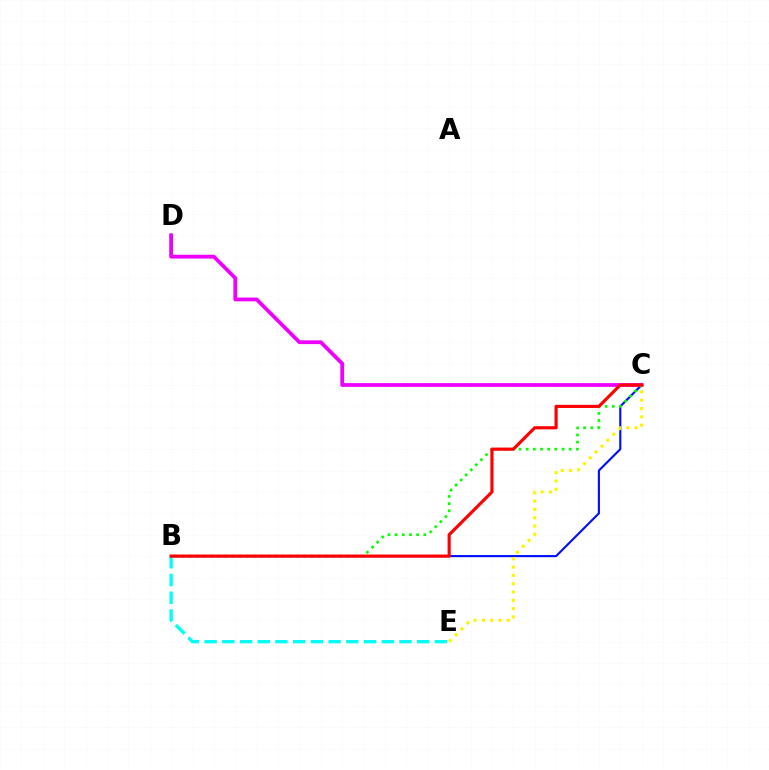{('B', 'C'): [{'color': '#0010ff', 'line_style': 'solid', 'thickness': 1.54}, {'color': '#08ff00', 'line_style': 'dotted', 'thickness': 1.95}, {'color': '#ff0000', 'line_style': 'solid', 'thickness': 2.27}], ('C', 'D'): [{'color': '#ee00ff', 'line_style': 'solid', 'thickness': 2.72}], ('C', 'E'): [{'color': '#fcf500', 'line_style': 'dotted', 'thickness': 2.26}], ('B', 'E'): [{'color': '#00fff6', 'line_style': 'dashed', 'thickness': 2.41}]}